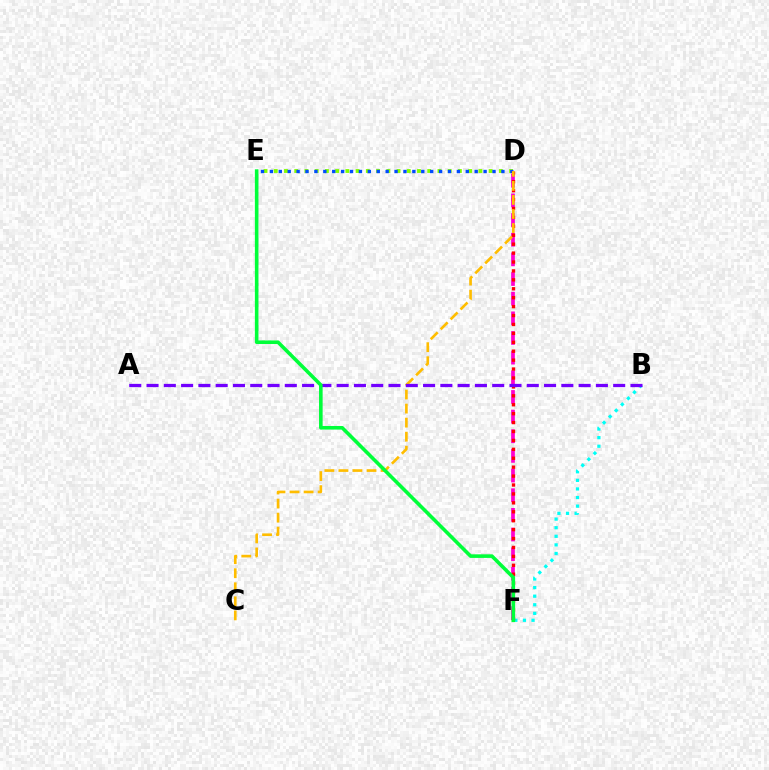{('D', 'E'): [{'color': '#84ff00', 'line_style': 'dotted', 'thickness': 2.78}, {'color': '#004bff', 'line_style': 'dotted', 'thickness': 2.42}], ('D', 'F'): [{'color': '#ff00cf', 'line_style': 'dashed', 'thickness': 2.67}, {'color': '#ff0000', 'line_style': 'dotted', 'thickness': 2.42}], ('B', 'F'): [{'color': '#00fff6', 'line_style': 'dotted', 'thickness': 2.33}], ('C', 'D'): [{'color': '#ffbd00', 'line_style': 'dashed', 'thickness': 1.91}], ('A', 'B'): [{'color': '#7200ff', 'line_style': 'dashed', 'thickness': 2.35}], ('E', 'F'): [{'color': '#00ff39', 'line_style': 'solid', 'thickness': 2.59}]}